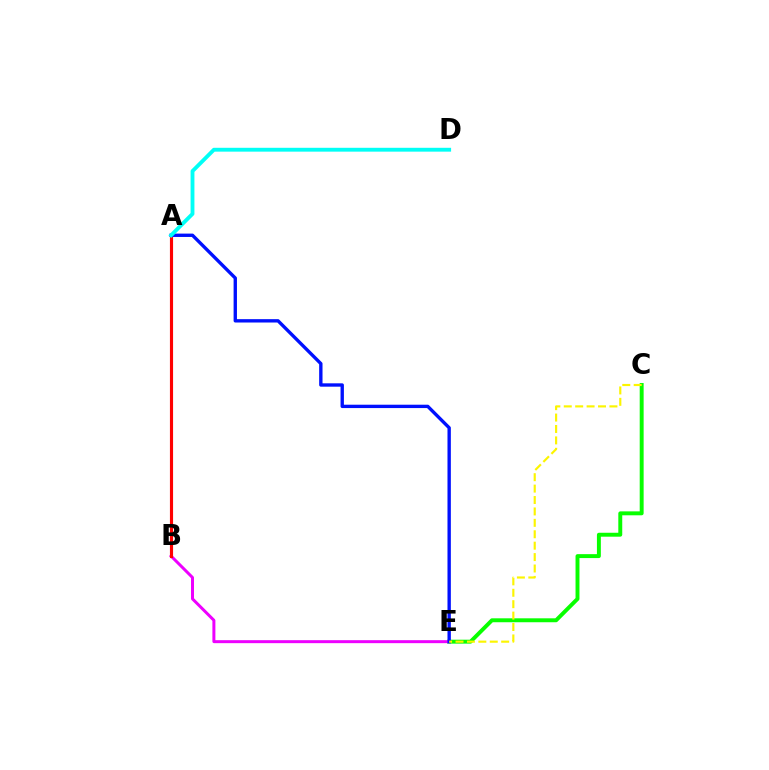{('C', 'E'): [{'color': '#08ff00', 'line_style': 'solid', 'thickness': 2.83}, {'color': '#fcf500', 'line_style': 'dashed', 'thickness': 1.55}], ('B', 'E'): [{'color': '#ee00ff', 'line_style': 'solid', 'thickness': 2.15}], ('A', 'B'): [{'color': '#ff0000', 'line_style': 'solid', 'thickness': 2.26}], ('A', 'E'): [{'color': '#0010ff', 'line_style': 'solid', 'thickness': 2.42}], ('A', 'D'): [{'color': '#00fff6', 'line_style': 'solid', 'thickness': 2.77}]}